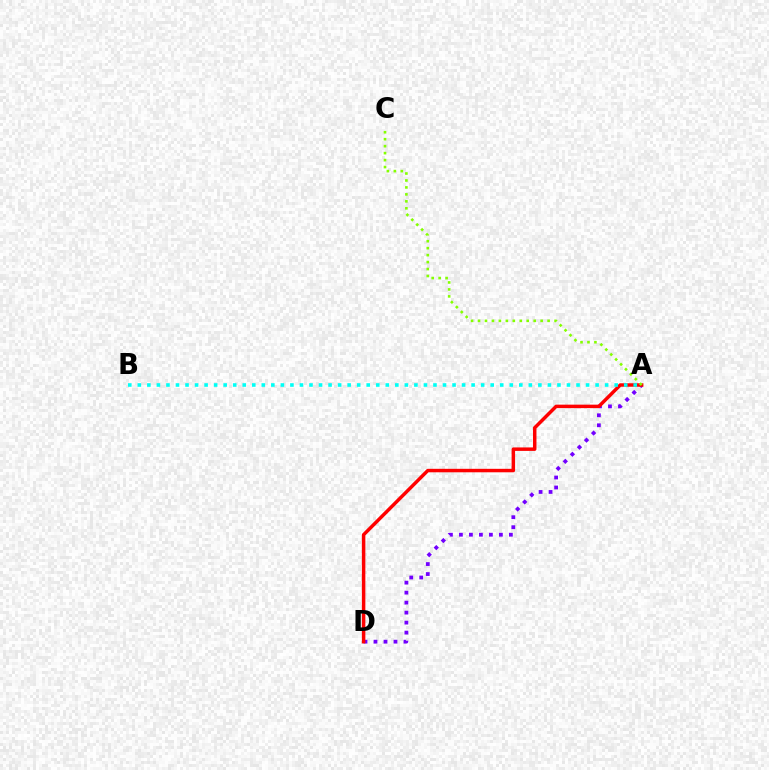{('A', 'D'): [{'color': '#7200ff', 'line_style': 'dotted', 'thickness': 2.71}, {'color': '#ff0000', 'line_style': 'solid', 'thickness': 2.5}], ('A', 'C'): [{'color': '#84ff00', 'line_style': 'dotted', 'thickness': 1.89}], ('A', 'B'): [{'color': '#00fff6', 'line_style': 'dotted', 'thickness': 2.59}]}